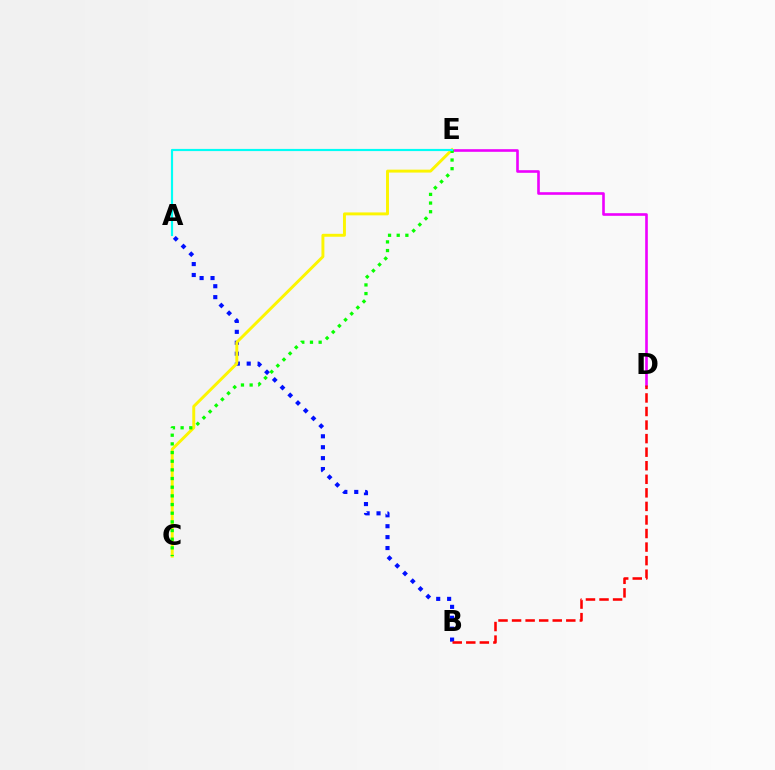{('D', 'E'): [{'color': '#ee00ff', 'line_style': 'solid', 'thickness': 1.89}], ('A', 'B'): [{'color': '#0010ff', 'line_style': 'dotted', 'thickness': 2.97}], ('C', 'E'): [{'color': '#fcf500', 'line_style': 'solid', 'thickness': 2.11}, {'color': '#08ff00', 'line_style': 'dotted', 'thickness': 2.35}], ('B', 'D'): [{'color': '#ff0000', 'line_style': 'dashed', 'thickness': 1.84}], ('A', 'E'): [{'color': '#00fff6', 'line_style': 'solid', 'thickness': 1.56}]}